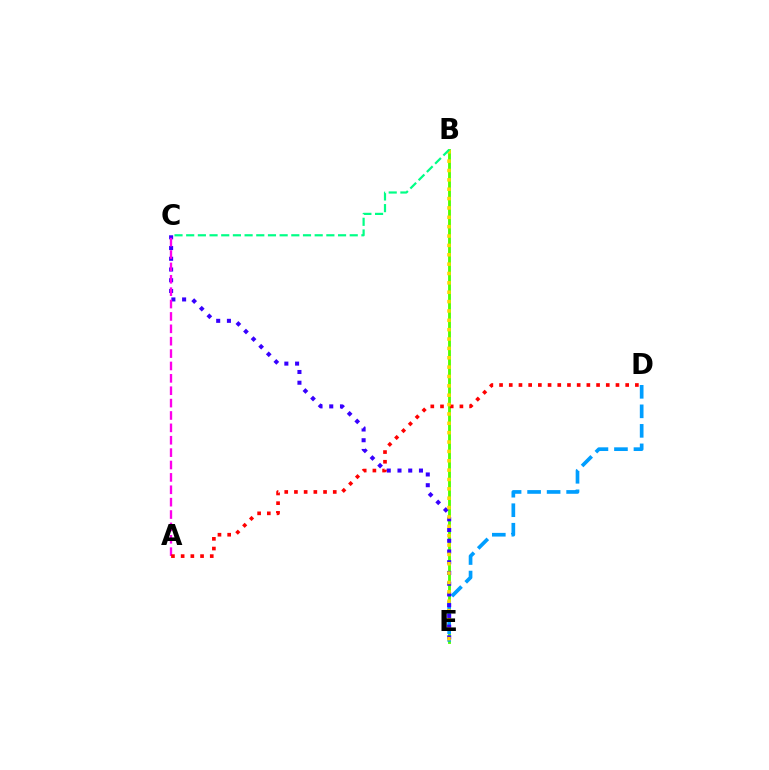{('B', 'E'): [{'color': '#4fff00', 'line_style': 'solid', 'thickness': 2.05}, {'color': '#ffd500', 'line_style': 'dotted', 'thickness': 2.54}], ('D', 'E'): [{'color': '#009eff', 'line_style': 'dashed', 'thickness': 2.65}], ('C', 'E'): [{'color': '#3700ff', 'line_style': 'dotted', 'thickness': 2.92}], ('A', 'C'): [{'color': '#ff00ed', 'line_style': 'dashed', 'thickness': 1.68}], ('A', 'D'): [{'color': '#ff0000', 'line_style': 'dotted', 'thickness': 2.64}], ('B', 'C'): [{'color': '#00ff86', 'line_style': 'dashed', 'thickness': 1.59}]}